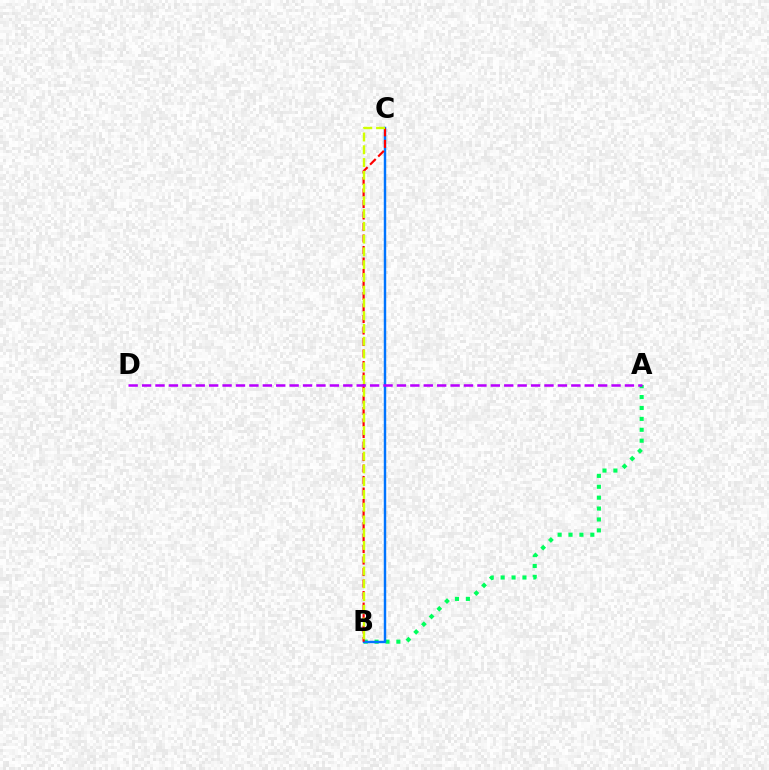{('A', 'B'): [{'color': '#00ff5c', 'line_style': 'dotted', 'thickness': 2.96}], ('B', 'C'): [{'color': '#0074ff', 'line_style': 'solid', 'thickness': 1.76}, {'color': '#ff0000', 'line_style': 'dashed', 'thickness': 1.56}, {'color': '#d1ff00', 'line_style': 'dashed', 'thickness': 1.73}], ('A', 'D'): [{'color': '#b900ff', 'line_style': 'dashed', 'thickness': 1.82}]}